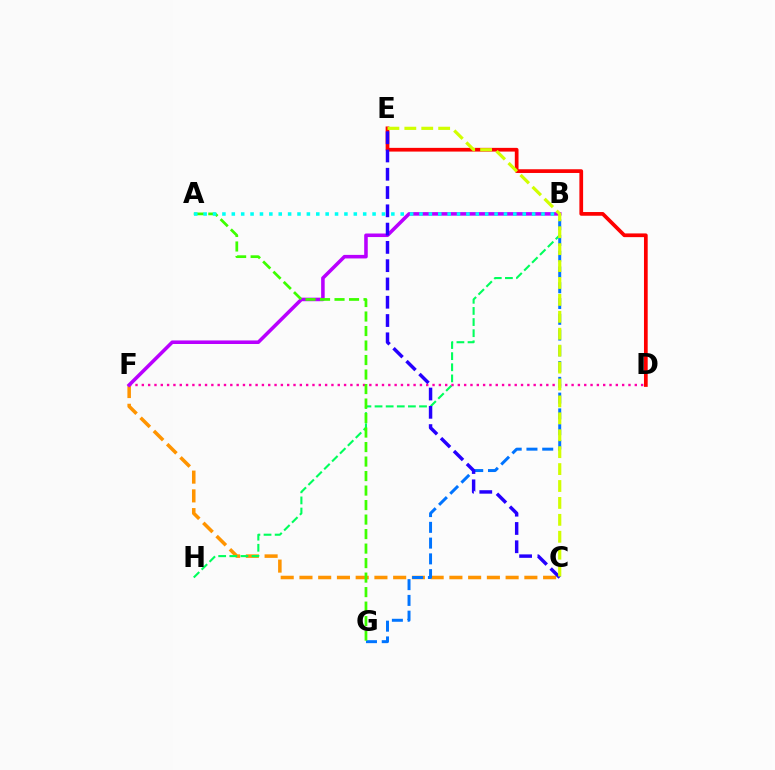{('C', 'F'): [{'color': '#ff9400', 'line_style': 'dashed', 'thickness': 2.55}], ('B', 'H'): [{'color': '#00ff5c', 'line_style': 'dashed', 'thickness': 1.51}], ('B', 'G'): [{'color': '#0074ff', 'line_style': 'dashed', 'thickness': 2.14}], ('D', 'F'): [{'color': '#ff00ac', 'line_style': 'dotted', 'thickness': 1.72}], ('D', 'E'): [{'color': '#ff0000', 'line_style': 'solid', 'thickness': 2.68}], ('B', 'F'): [{'color': '#b900ff', 'line_style': 'solid', 'thickness': 2.56}], ('A', 'G'): [{'color': '#3dff00', 'line_style': 'dashed', 'thickness': 1.97}], ('C', 'E'): [{'color': '#2500ff', 'line_style': 'dashed', 'thickness': 2.48}, {'color': '#d1ff00', 'line_style': 'dashed', 'thickness': 2.3}], ('A', 'B'): [{'color': '#00fff6', 'line_style': 'dotted', 'thickness': 2.55}]}